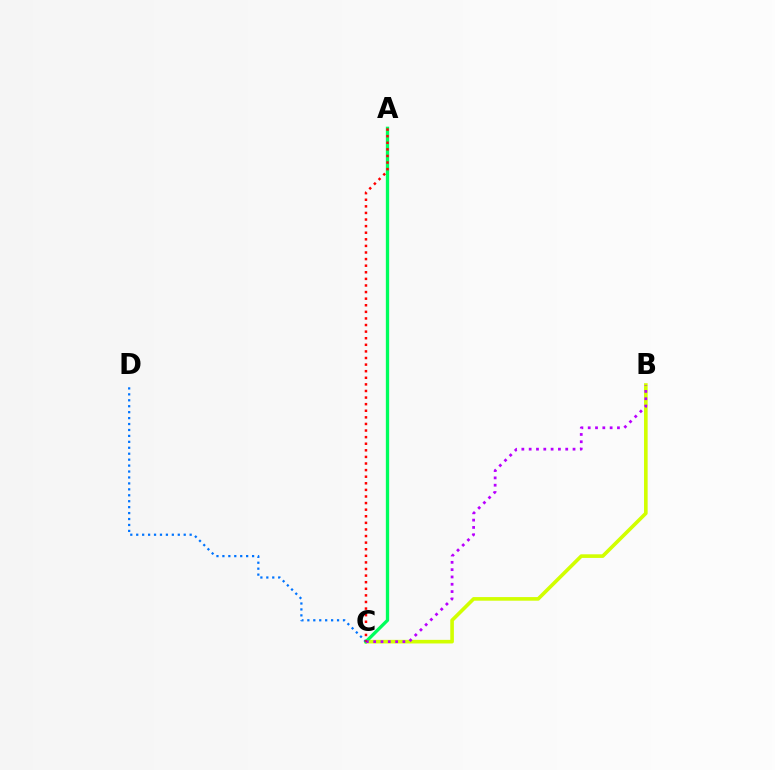{('B', 'C'): [{'color': '#d1ff00', 'line_style': 'solid', 'thickness': 2.6}, {'color': '#b900ff', 'line_style': 'dotted', 'thickness': 1.99}], ('A', 'C'): [{'color': '#00ff5c', 'line_style': 'solid', 'thickness': 2.37}, {'color': '#ff0000', 'line_style': 'dotted', 'thickness': 1.79}], ('C', 'D'): [{'color': '#0074ff', 'line_style': 'dotted', 'thickness': 1.61}]}